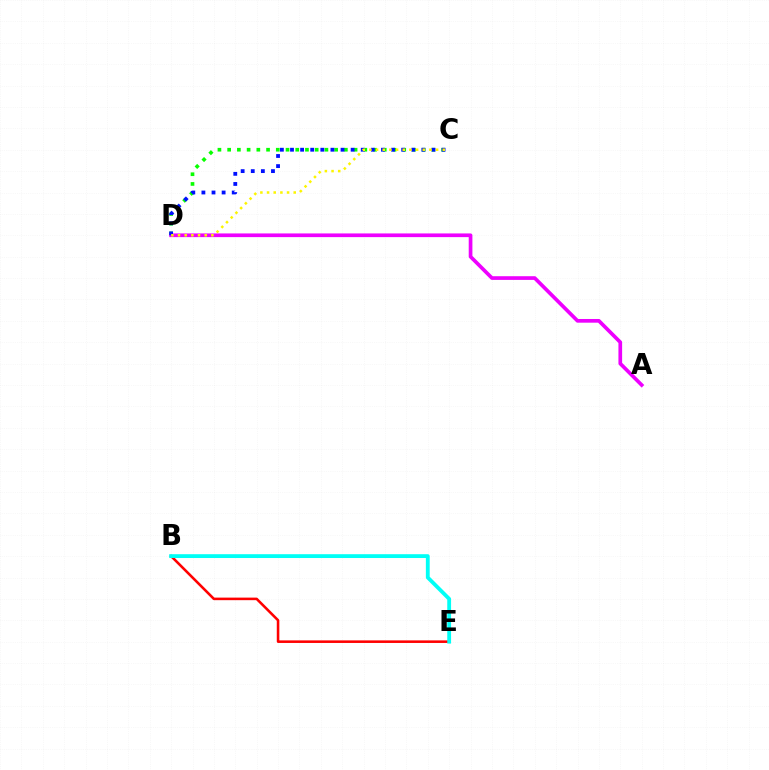{('C', 'D'): [{'color': '#08ff00', 'line_style': 'dotted', 'thickness': 2.64}, {'color': '#0010ff', 'line_style': 'dotted', 'thickness': 2.75}, {'color': '#fcf500', 'line_style': 'dotted', 'thickness': 1.81}], ('A', 'D'): [{'color': '#ee00ff', 'line_style': 'solid', 'thickness': 2.66}], ('B', 'E'): [{'color': '#ff0000', 'line_style': 'solid', 'thickness': 1.85}, {'color': '#00fff6', 'line_style': 'solid', 'thickness': 2.75}]}